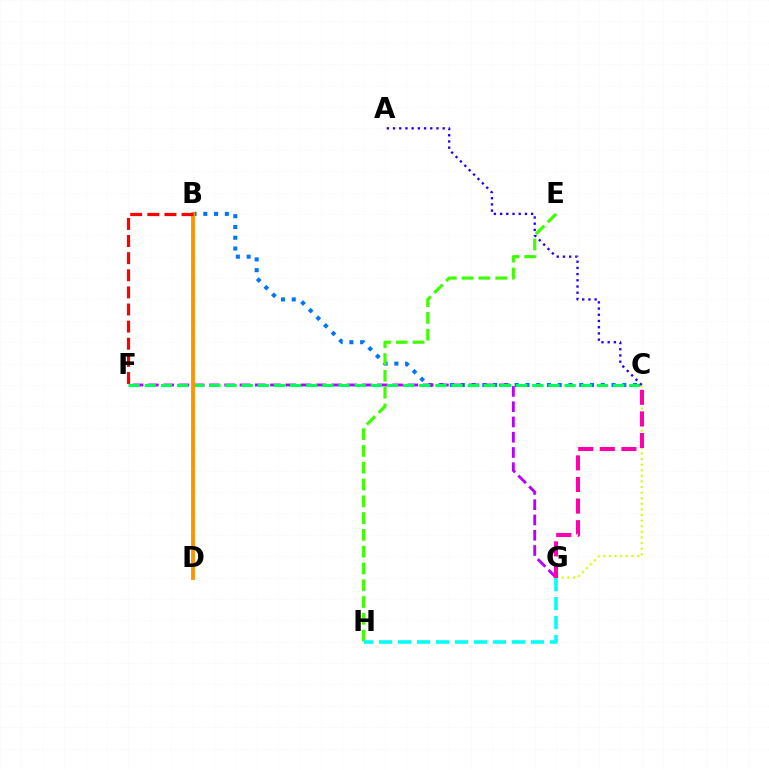{('B', 'C'): [{'color': '#0074ff', 'line_style': 'dotted', 'thickness': 2.92}], ('F', 'G'): [{'color': '#b900ff', 'line_style': 'dashed', 'thickness': 2.07}], ('E', 'H'): [{'color': '#3dff00', 'line_style': 'dashed', 'thickness': 2.28}], ('C', 'F'): [{'color': '#00ff5c', 'line_style': 'dashed', 'thickness': 2.19}], ('B', 'D'): [{'color': '#ff9400', 'line_style': 'solid', 'thickness': 2.76}], ('C', 'G'): [{'color': '#d1ff00', 'line_style': 'dotted', 'thickness': 1.52}, {'color': '#ff00ac', 'line_style': 'dashed', 'thickness': 2.93}], ('G', 'H'): [{'color': '#00fff6', 'line_style': 'dashed', 'thickness': 2.58}], ('B', 'F'): [{'color': '#ff0000', 'line_style': 'dashed', 'thickness': 2.32}], ('A', 'C'): [{'color': '#2500ff', 'line_style': 'dotted', 'thickness': 1.69}]}